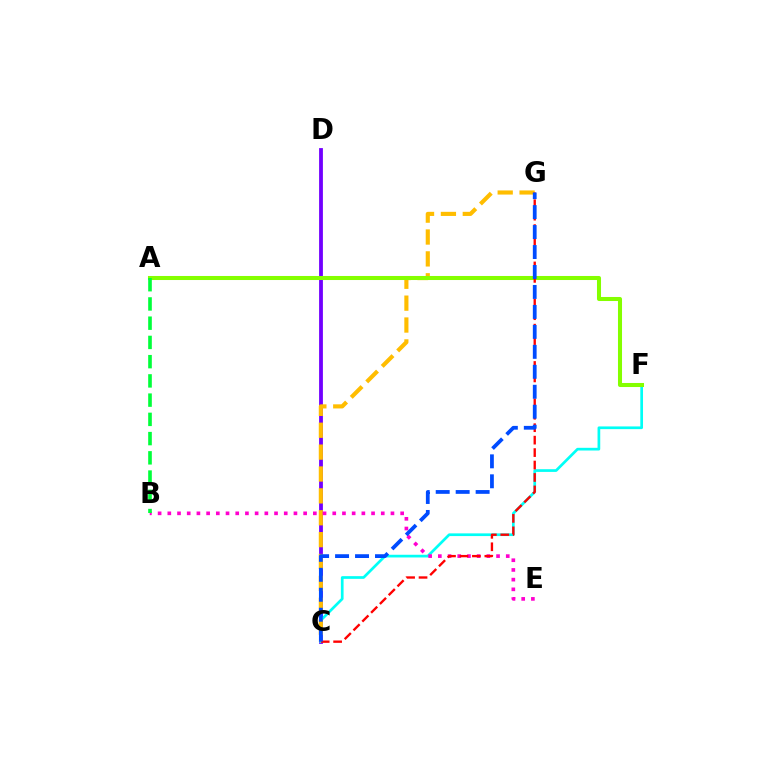{('C', 'D'): [{'color': '#7200ff', 'line_style': 'solid', 'thickness': 2.74}], ('C', 'F'): [{'color': '#00fff6', 'line_style': 'solid', 'thickness': 1.94}], ('C', 'G'): [{'color': '#ffbd00', 'line_style': 'dashed', 'thickness': 2.97}, {'color': '#ff0000', 'line_style': 'dashed', 'thickness': 1.69}, {'color': '#004bff', 'line_style': 'dashed', 'thickness': 2.71}], ('B', 'E'): [{'color': '#ff00cf', 'line_style': 'dotted', 'thickness': 2.64}], ('A', 'F'): [{'color': '#84ff00', 'line_style': 'solid', 'thickness': 2.91}], ('A', 'B'): [{'color': '#00ff39', 'line_style': 'dashed', 'thickness': 2.61}]}